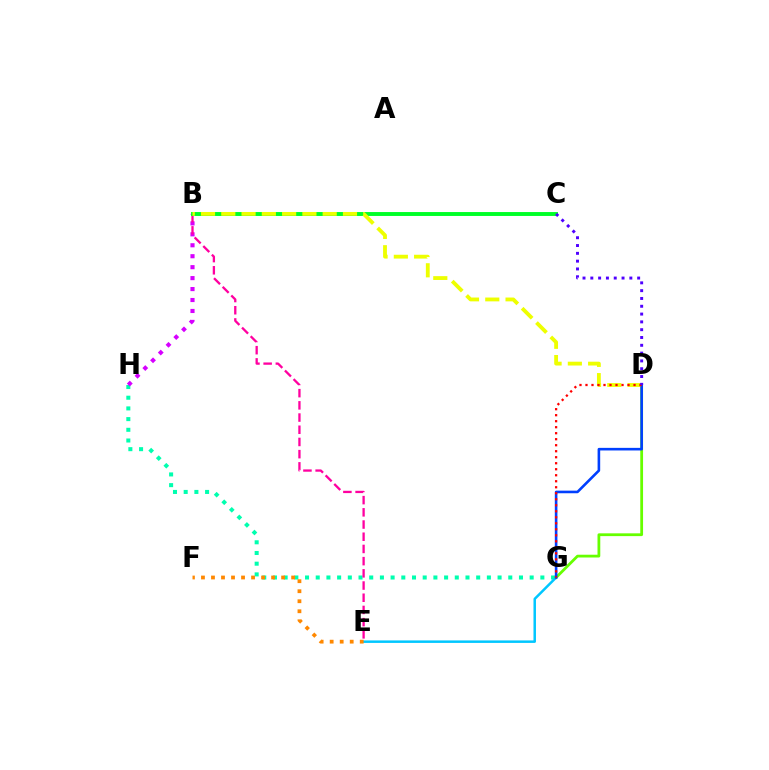{('G', 'H'): [{'color': '#00ffaf', 'line_style': 'dotted', 'thickness': 2.91}], ('E', 'G'): [{'color': '#00c7ff', 'line_style': 'solid', 'thickness': 1.79}], ('B', 'H'): [{'color': '#d600ff', 'line_style': 'dotted', 'thickness': 2.97}], ('B', 'E'): [{'color': '#ff00a0', 'line_style': 'dashed', 'thickness': 1.66}], ('D', 'G'): [{'color': '#66ff00', 'line_style': 'solid', 'thickness': 2.0}, {'color': '#003fff', 'line_style': 'solid', 'thickness': 1.88}, {'color': '#ff0000', 'line_style': 'dotted', 'thickness': 1.63}], ('B', 'C'): [{'color': '#00ff27', 'line_style': 'solid', 'thickness': 2.81}], ('B', 'D'): [{'color': '#eeff00', 'line_style': 'dashed', 'thickness': 2.76}], ('E', 'F'): [{'color': '#ff8800', 'line_style': 'dotted', 'thickness': 2.72}], ('C', 'D'): [{'color': '#4f00ff', 'line_style': 'dotted', 'thickness': 2.12}]}